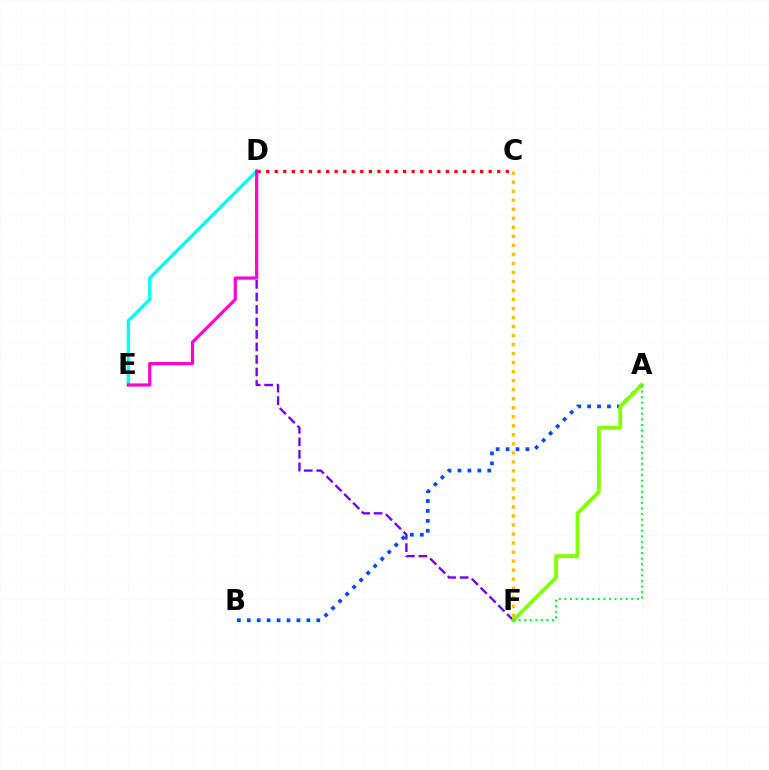{('D', 'F'): [{'color': '#7200ff', 'line_style': 'dashed', 'thickness': 1.7}], ('C', 'F'): [{'color': '#ffbd00', 'line_style': 'dotted', 'thickness': 2.45}], ('D', 'E'): [{'color': '#00fff6', 'line_style': 'solid', 'thickness': 2.34}, {'color': '#ff00cf', 'line_style': 'solid', 'thickness': 2.28}], ('C', 'D'): [{'color': '#ff0000', 'line_style': 'dotted', 'thickness': 2.33}], ('A', 'B'): [{'color': '#004bff', 'line_style': 'dotted', 'thickness': 2.7}], ('A', 'F'): [{'color': '#84ff00', 'line_style': 'solid', 'thickness': 2.75}, {'color': '#00ff39', 'line_style': 'dotted', 'thickness': 1.51}]}